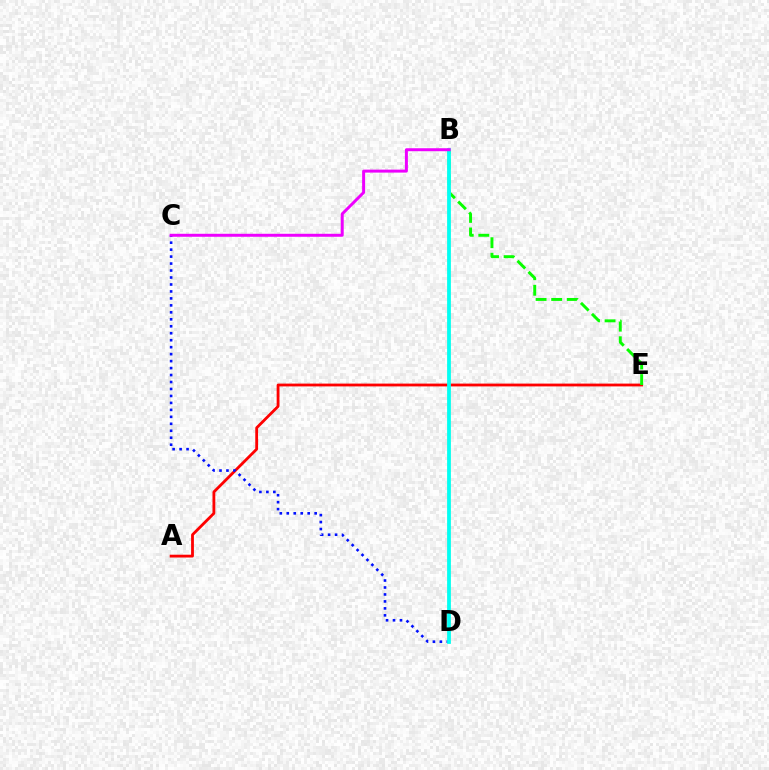{('A', 'E'): [{'color': '#ff0000', 'line_style': 'solid', 'thickness': 2.02}], ('B', 'E'): [{'color': '#08ff00', 'line_style': 'dashed', 'thickness': 2.11}], ('B', 'D'): [{'color': '#fcf500', 'line_style': 'solid', 'thickness': 1.75}, {'color': '#00fff6', 'line_style': 'solid', 'thickness': 2.7}], ('C', 'D'): [{'color': '#0010ff', 'line_style': 'dotted', 'thickness': 1.89}], ('B', 'C'): [{'color': '#ee00ff', 'line_style': 'solid', 'thickness': 2.14}]}